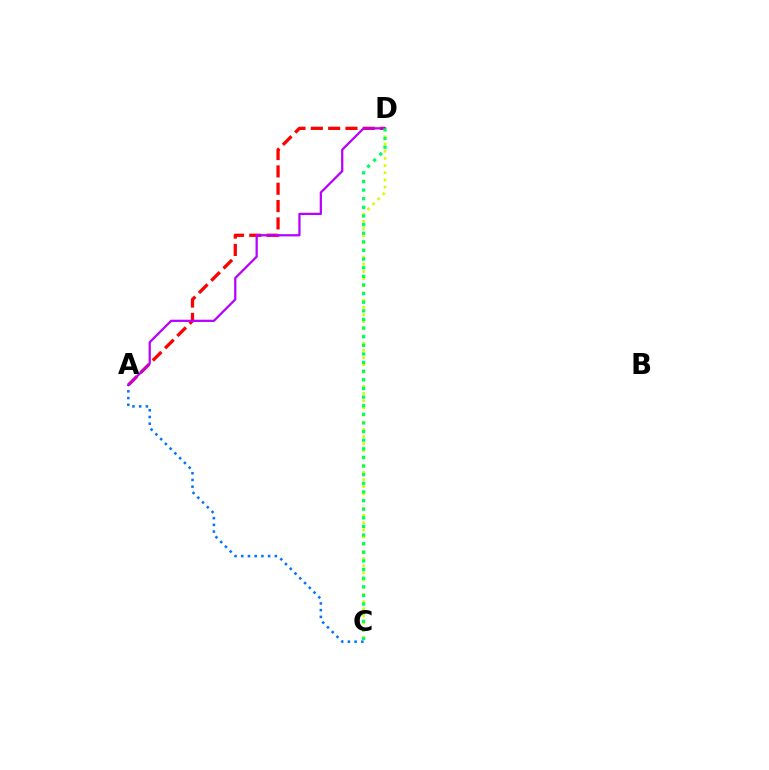{('A', 'D'): [{'color': '#ff0000', 'line_style': 'dashed', 'thickness': 2.35}, {'color': '#b900ff', 'line_style': 'solid', 'thickness': 1.62}], ('C', 'D'): [{'color': '#d1ff00', 'line_style': 'dotted', 'thickness': 1.95}, {'color': '#00ff5c', 'line_style': 'dotted', 'thickness': 2.34}], ('A', 'C'): [{'color': '#0074ff', 'line_style': 'dotted', 'thickness': 1.83}]}